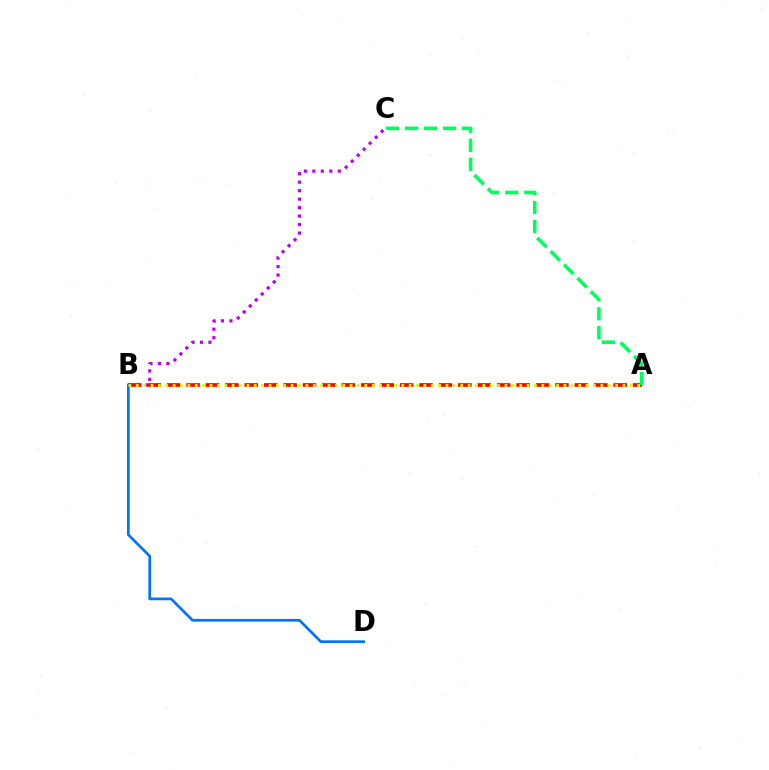{('B', 'C'): [{'color': '#b900ff', 'line_style': 'dotted', 'thickness': 2.3}], ('A', 'B'): [{'color': '#ff0000', 'line_style': 'dashed', 'thickness': 2.64}, {'color': '#d1ff00', 'line_style': 'dotted', 'thickness': 2.0}], ('A', 'C'): [{'color': '#00ff5c', 'line_style': 'dashed', 'thickness': 2.58}], ('B', 'D'): [{'color': '#0074ff', 'line_style': 'solid', 'thickness': 1.94}]}